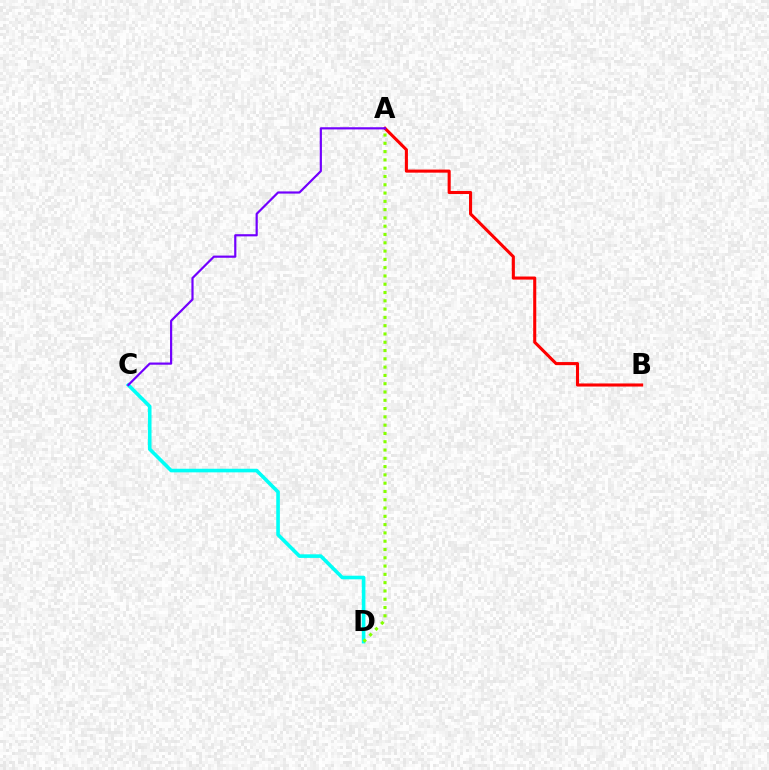{('C', 'D'): [{'color': '#00fff6', 'line_style': 'solid', 'thickness': 2.59}], ('A', 'D'): [{'color': '#84ff00', 'line_style': 'dotted', 'thickness': 2.25}], ('A', 'B'): [{'color': '#ff0000', 'line_style': 'solid', 'thickness': 2.22}], ('A', 'C'): [{'color': '#7200ff', 'line_style': 'solid', 'thickness': 1.58}]}